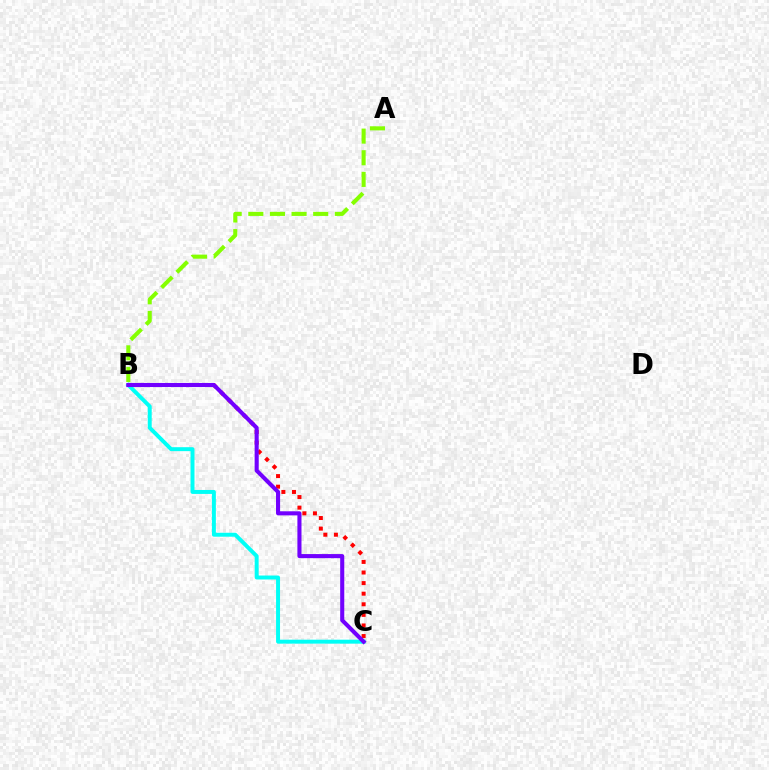{('B', 'C'): [{'color': '#ff0000', 'line_style': 'dotted', 'thickness': 2.88}, {'color': '#00fff6', 'line_style': 'solid', 'thickness': 2.85}, {'color': '#7200ff', 'line_style': 'solid', 'thickness': 2.94}], ('A', 'B'): [{'color': '#84ff00', 'line_style': 'dashed', 'thickness': 2.94}]}